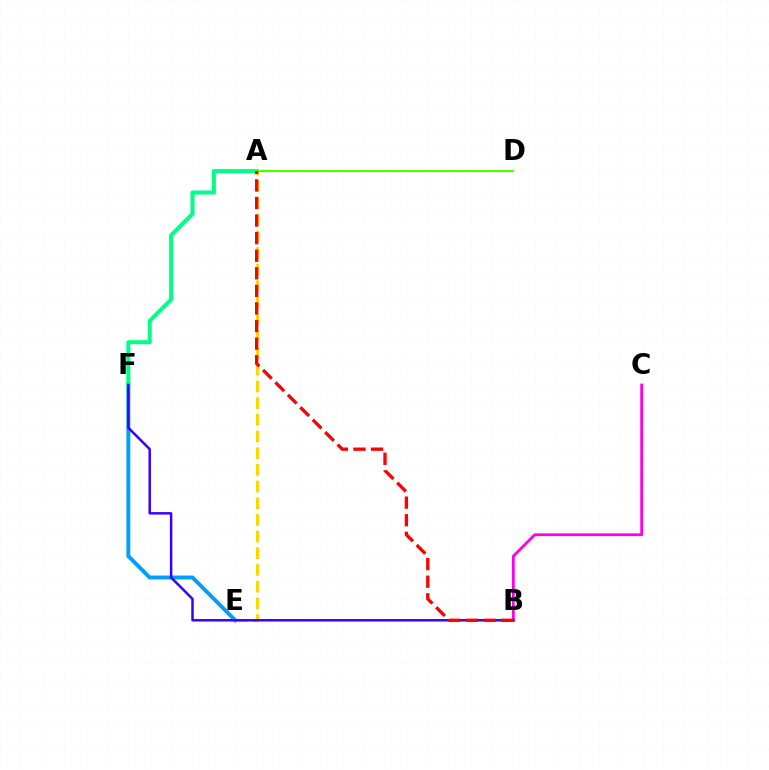{('E', 'F'): [{'color': '#009eff', 'line_style': 'solid', 'thickness': 2.81}], ('A', 'E'): [{'color': '#ffd500', 'line_style': 'dashed', 'thickness': 2.27}], ('A', 'F'): [{'color': '#00ff86', 'line_style': 'solid', 'thickness': 2.9}], ('A', 'D'): [{'color': '#4fff00', 'line_style': 'solid', 'thickness': 1.56}], ('B', 'C'): [{'color': '#ff00ed', 'line_style': 'solid', 'thickness': 2.01}], ('B', 'F'): [{'color': '#3700ff', 'line_style': 'solid', 'thickness': 1.78}], ('A', 'B'): [{'color': '#ff0000', 'line_style': 'dashed', 'thickness': 2.39}]}